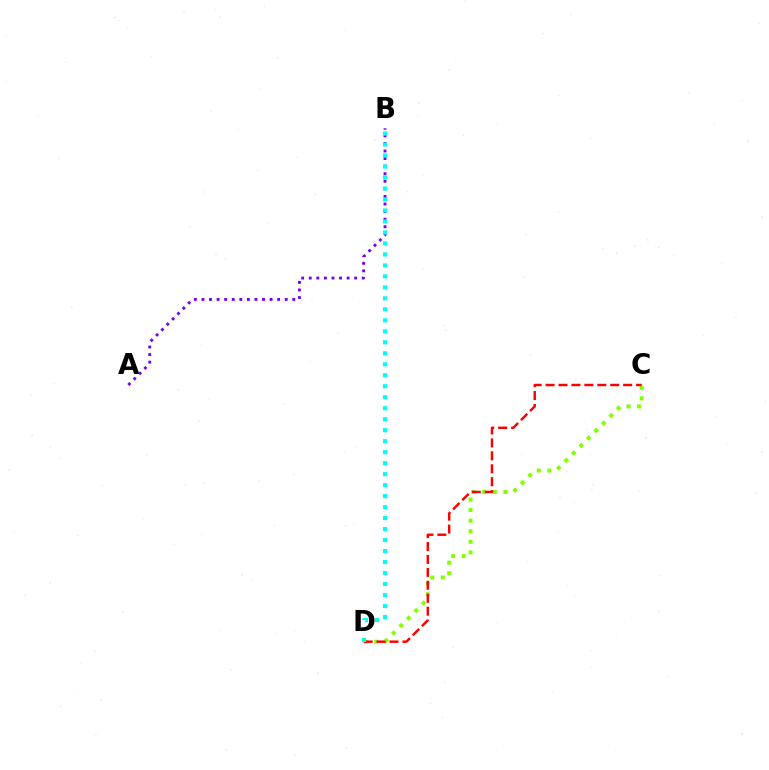{('C', 'D'): [{'color': '#84ff00', 'line_style': 'dotted', 'thickness': 2.87}, {'color': '#ff0000', 'line_style': 'dashed', 'thickness': 1.76}], ('A', 'B'): [{'color': '#7200ff', 'line_style': 'dotted', 'thickness': 2.06}], ('B', 'D'): [{'color': '#00fff6', 'line_style': 'dotted', 'thickness': 2.99}]}